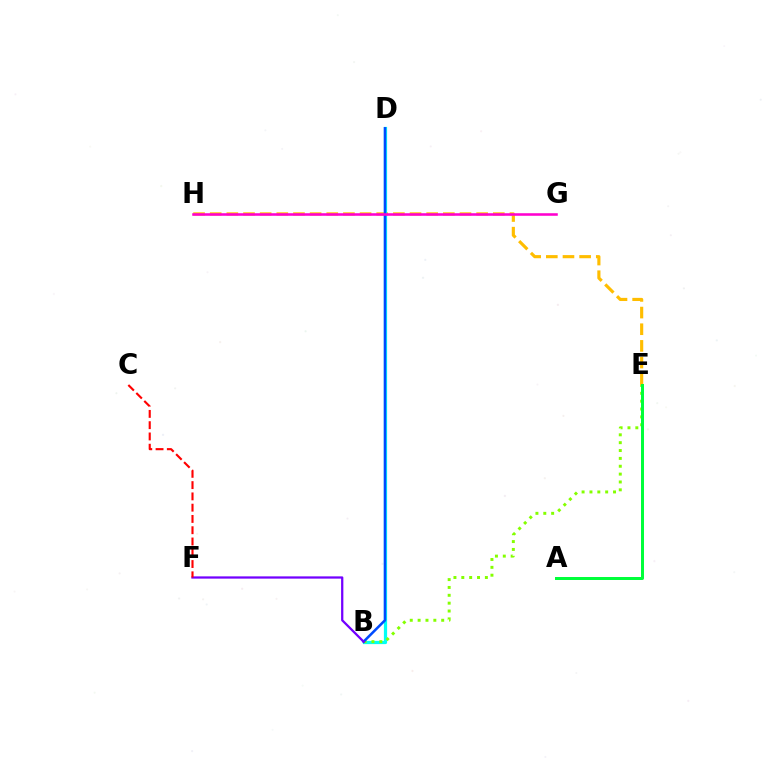{('E', 'H'): [{'color': '#ffbd00', 'line_style': 'dashed', 'thickness': 2.26}], ('B', 'D'): [{'color': '#00fff6', 'line_style': 'solid', 'thickness': 2.32}, {'color': '#004bff', 'line_style': 'solid', 'thickness': 1.83}], ('B', 'E'): [{'color': '#84ff00', 'line_style': 'dotted', 'thickness': 2.14}], ('B', 'F'): [{'color': '#7200ff', 'line_style': 'solid', 'thickness': 1.62}], ('A', 'E'): [{'color': '#00ff39', 'line_style': 'solid', 'thickness': 2.15}], ('C', 'F'): [{'color': '#ff0000', 'line_style': 'dashed', 'thickness': 1.53}], ('G', 'H'): [{'color': '#ff00cf', 'line_style': 'solid', 'thickness': 1.84}]}